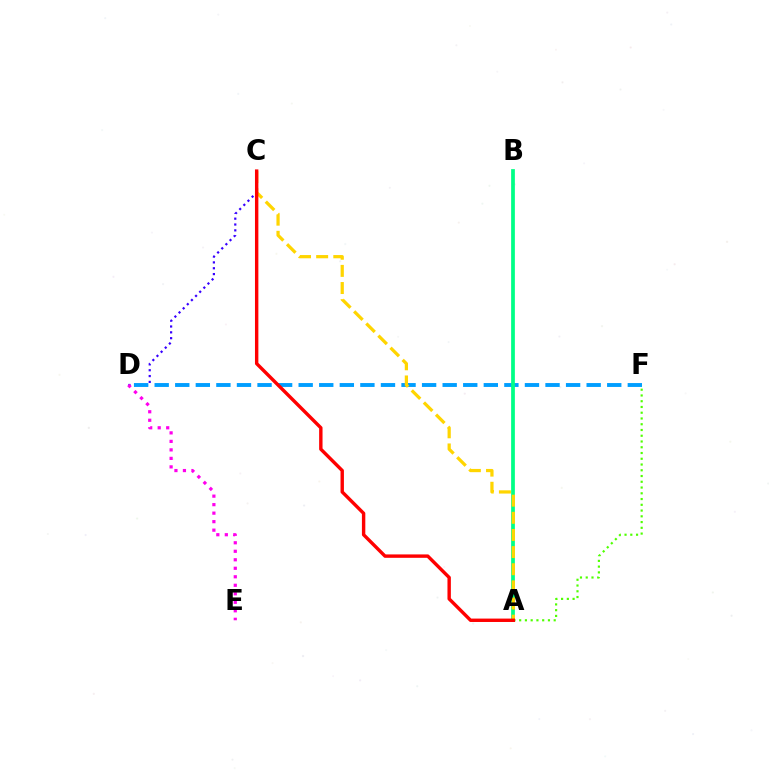{('C', 'D'): [{'color': '#3700ff', 'line_style': 'dotted', 'thickness': 1.59}], ('D', 'F'): [{'color': '#009eff', 'line_style': 'dashed', 'thickness': 2.79}], ('A', 'B'): [{'color': '#00ff86', 'line_style': 'solid', 'thickness': 2.7}], ('D', 'E'): [{'color': '#ff00ed', 'line_style': 'dotted', 'thickness': 2.31}], ('A', 'F'): [{'color': '#4fff00', 'line_style': 'dotted', 'thickness': 1.56}], ('A', 'C'): [{'color': '#ffd500', 'line_style': 'dashed', 'thickness': 2.33}, {'color': '#ff0000', 'line_style': 'solid', 'thickness': 2.45}]}